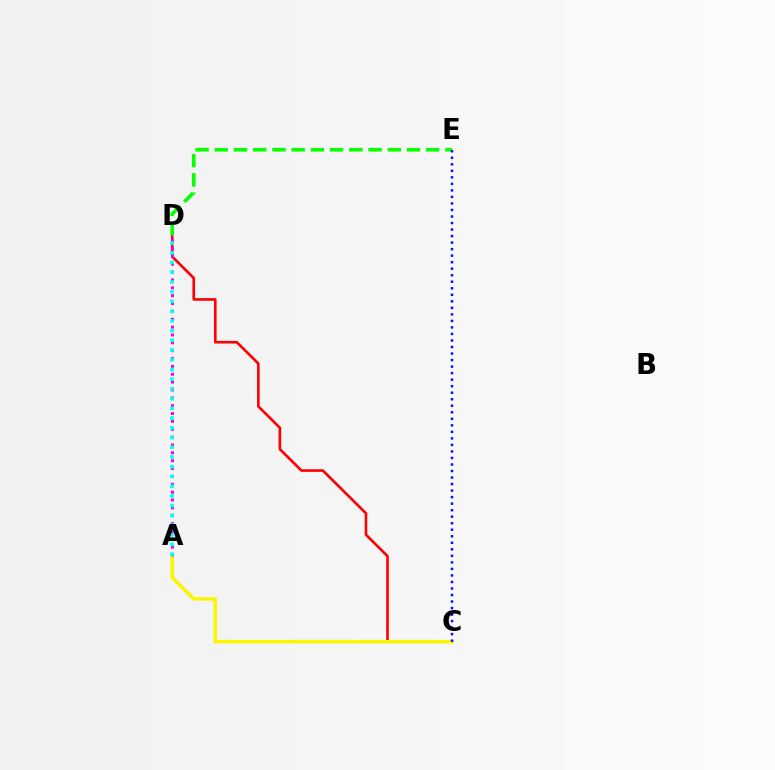{('C', 'D'): [{'color': '#ff0000', 'line_style': 'solid', 'thickness': 1.9}], ('A', 'C'): [{'color': '#fcf500', 'line_style': 'solid', 'thickness': 2.53}], ('A', 'D'): [{'color': '#ee00ff', 'line_style': 'dotted', 'thickness': 2.14}, {'color': '#00fff6', 'line_style': 'dotted', 'thickness': 2.64}], ('D', 'E'): [{'color': '#08ff00', 'line_style': 'dashed', 'thickness': 2.61}], ('C', 'E'): [{'color': '#0010ff', 'line_style': 'dotted', 'thickness': 1.77}]}